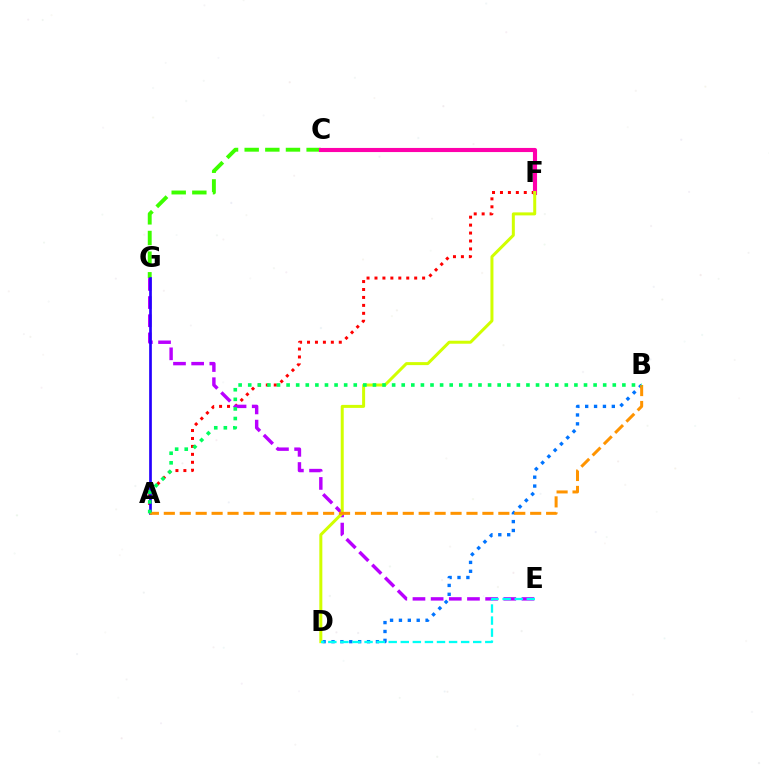{('C', 'G'): [{'color': '#3dff00', 'line_style': 'dashed', 'thickness': 2.8}], ('A', 'F'): [{'color': '#ff0000', 'line_style': 'dotted', 'thickness': 2.16}], ('B', 'D'): [{'color': '#0074ff', 'line_style': 'dotted', 'thickness': 2.41}], ('C', 'F'): [{'color': '#ff00ac', 'line_style': 'solid', 'thickness': 2.97}], ('E', 'G'): [{'color': '#b900ff', 'line_style': 'dashed', 'thickness': 2.47}], ('A', 'G'): [{'color': '#2500ff', 'line_style': 'solid', 'thickness': 1.94}], ('D', 'F'): [{'color': '#d1ff00', 'line_style': 'solid', 'thickness': 2.16}], ('D', 'E'): [{'color': '#00fff6', 'line_style': 'dashed', 'thickness': 1.64}], ('A', 'B'): [{'color': '#ff9400', 'line_style': 'dashed', 'thickness': 2.16}, {'color': '#00ff5c', 'line_style': 'dotted', 'thickness': 2.61}]}